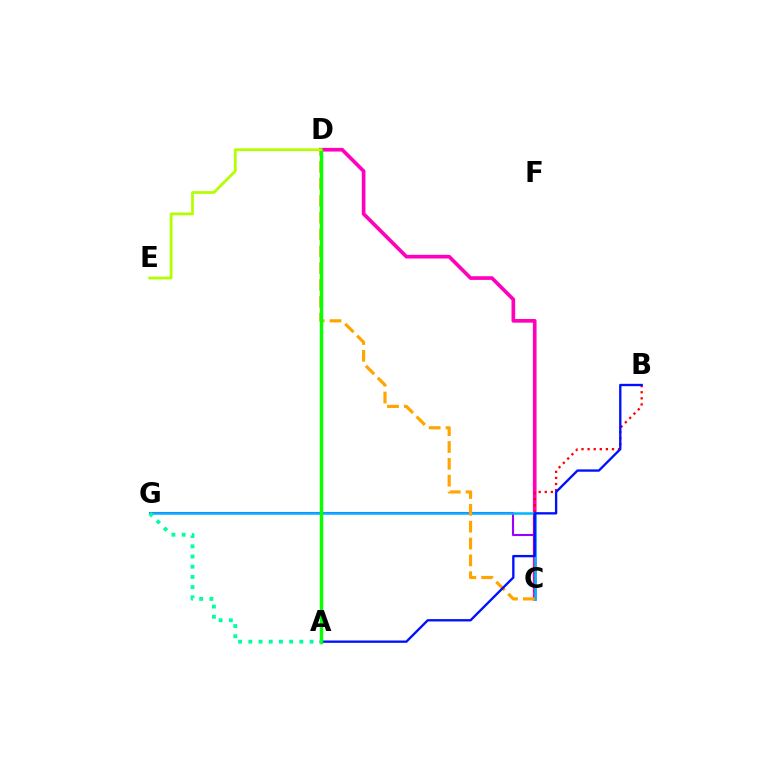{('C', 'D'): [{'color': '#ff00bd', 'line_style': 'solid', 'thickness': 2.64}, {'color': '#ffa500', 'line_style': 'dashed', 'thickness': 2.29}], ('C', 'G'): [{'color': '#9b00ff', 'line_style': 'solid', 'thickness': 1.52}, {'color': '#00b5ff', 'line_style': 'solid', 'thickness': 1.82}], ('B', 'C'): [{'color': '#ff0000', 'line_style': 'dotted', 'thickness': 1.65}], ('A', 'B'): [{'color': '#0010ff', 'line_style': 'solid', 'thickness': 1.68}], ('A', 'D'): [{'color': '#08ff00', 'line_style': 'solid', 'thickness': 2.47}], ('D', 'E'): [{'color': '#b3ff00', 'line_style': 'solid', 'thickness': 2.0}], ('A', 'G'): [{'color': '#00ff9d', 'line_style': 'dotted', 'thickness': 2.77}]}